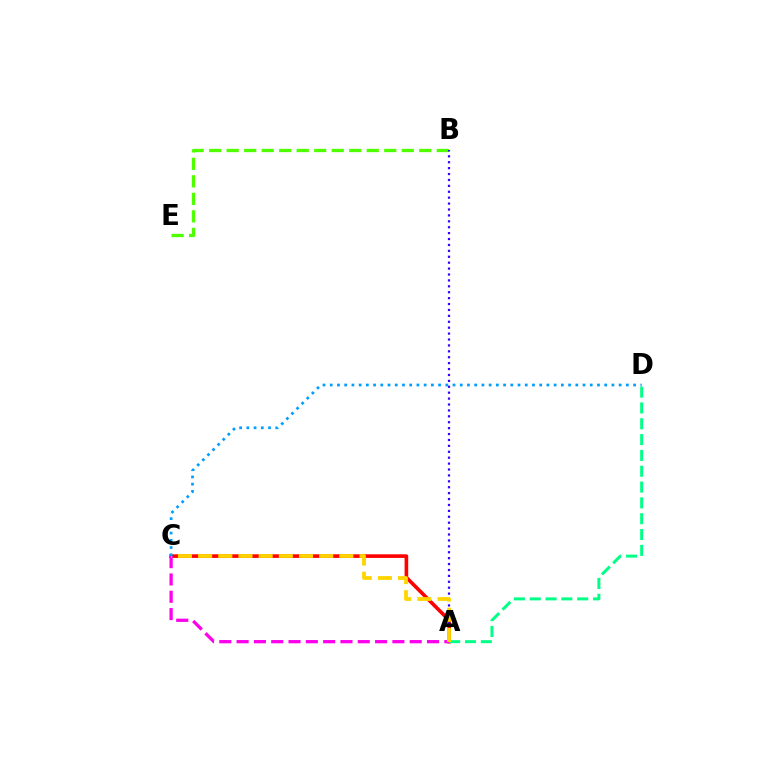{('B', 'E'): [{'color': '#4fff00', 'line_style': 'dashed', 'thickness': 2.38}], ('A', 'C'): [{'color': '#ff0000', 'line_style': 'solid', 'thickness': 2.61}, {'color': '#ff00ed', 'line_style': 'dashed', 'thickness': 2.35}, {'color': '#ffd500', 'line_style': 'dashed', 'thickness': 2.74}], ('A', 'B'): [{'color': '#3700ff', 'line_style': 'dotted', 'thickness': 1.61}], ('A', 'D'): [{'color': '#00ff86', 'line_style': 'dashed', 'thickness': 2.15}], ('C', 'D'): [{'color': '#009eff', 'line_style': 'dotted', 'thickness': 1.96}]}